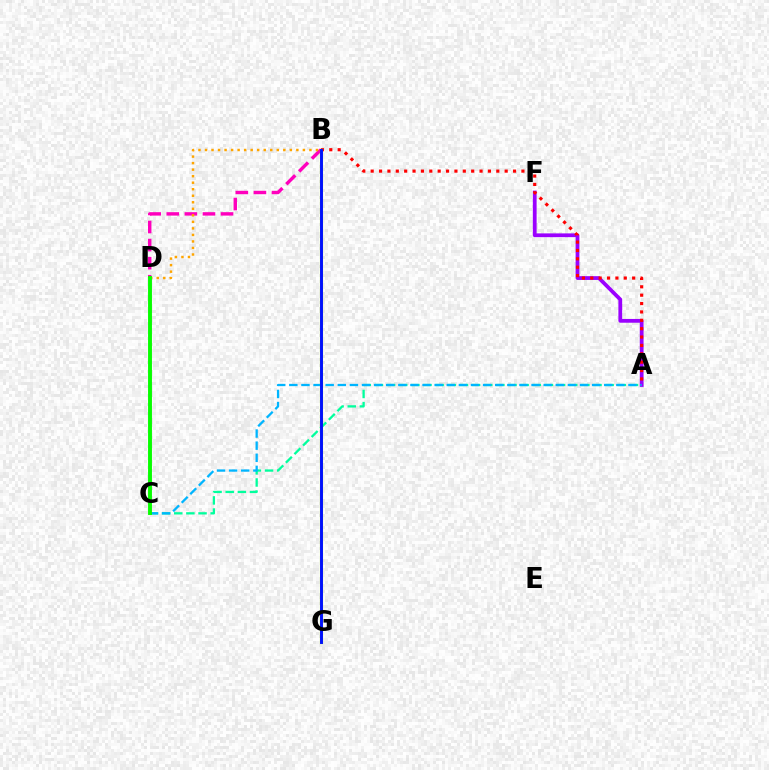{('A', 'F'): [{'color': '#9b00ff', 'line_style': 'solid', 'thickness': 2.72}], ('A', 'C'): [{'color': '#00ff9d', 'line_style': 'dashed', 'thickness': 1.65}, {'color': '#00b5ff', 'line_style': 'dashed', 'thickness': 1.65}], ('B', 'D'): [{'color': '#ff00bd', 'line_style': 'dashed', 'thickness': 2.46}, {'color': '#ffa500', 'line_style': 'dotted', 'thickness': 1.77}], ('A', 'B'): [{'color': '#ff0000', 'line_style': 'dotted', 'thickness': 2.28}], ('B', 'G'): [{'color': '#b3ff00', 'line_style': 'solid', 'thickness': 2.25}, {'color': '#0010ff', 'line_style': 'solid', 'thickness': 2.11}], ('C', 'D'): [{'color': '#08ff00', 'line_style': 'solid', 'thickness': 2.8}]}